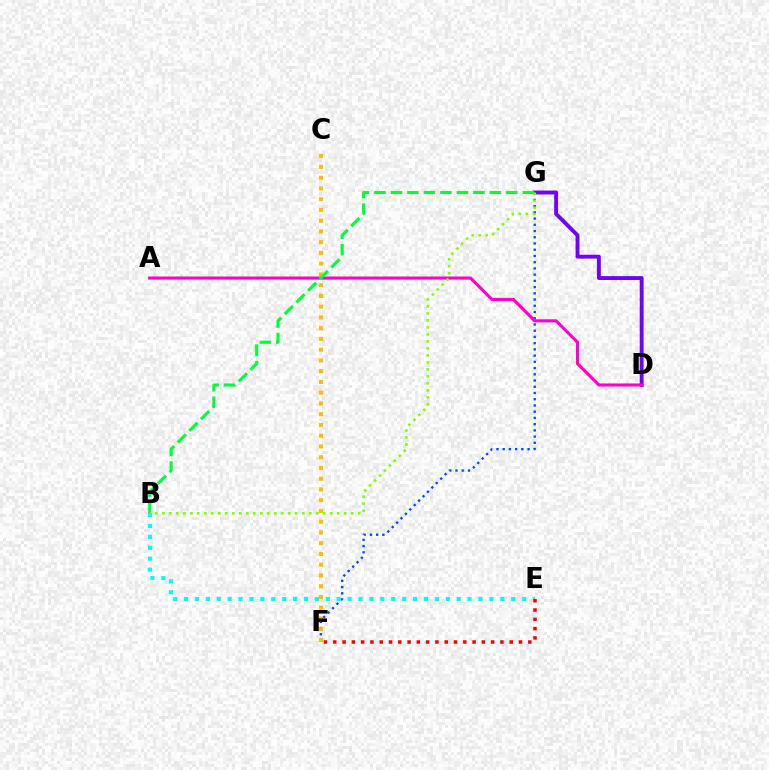{('F', 'G'): [{'color': '#004bff', 'line_style': 'dotted', 'thickness': 1.69}], ('D', 'G'): [{'color': '#7200ff', 'line_style': 'solid', 'thickness': 2.8}], ('B', 'E'): [{'color': '#00fff6', 'line_style': 'dotted', 'thickness': 2.96}], ('A', 'D'): [{'color': '#ff00cf', 'line_style': 'solid', 'thickness': 2.23}], ('C', 'F'): [{'color': '#ffbd00', 'line_style': 'dotted', 'thickness': 2.92}], ('B', 'G'): [{'color': '#00ff39', 'line_style': 'dashed', 'thickness': 2.24}, {'color': '#84ff00', 'line_style': 'dotted', 'thickness': 1.9}], ('E', 'F'): [{'color': '#ff0000', 'line_style': 'dotted', 'thickness': 2.52}]}